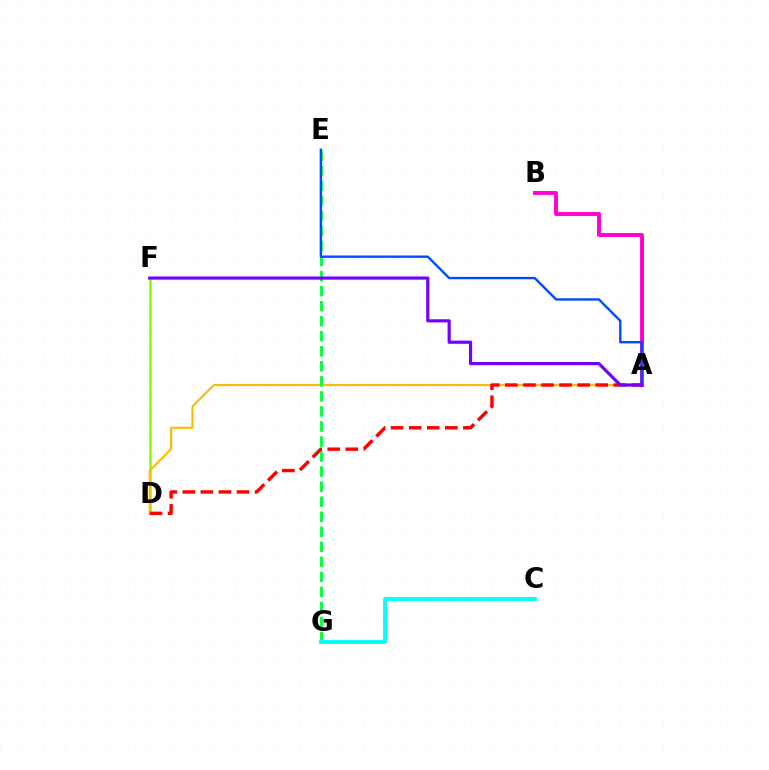{('D', 'F'): [{'color': '#84ff00', 'line_style': 'solid', 'thickness': 1.82}], ('A', 'D'): [{'color': '#ffbd00', 'line_style': 'solid', 'thickness': 1.53}, {'color': '#ff0000', 'line_style': 'dashed', 'thickness': 2.45}], ('E', 'G'): [{'color': '#00ff39', 'line_style': 'dashed', 'thickness': 2.04}], ('A', 'B'): [{'color': '#ff00cf', 'line_style': 'solid', 'thickness': 2.81}], ('C', 'G'): [{'color': '#00fff6', 'line_style': 'solid', 'thickness': 2.75}], ('A', 'E'): [{'color': '#004bff', 'line_style': 'solid', 'thickness': 1.71}], ('A', 'F'): [{'color': '#7200ff', 'line_style': 'solid', 'thickness': 2.28}]}